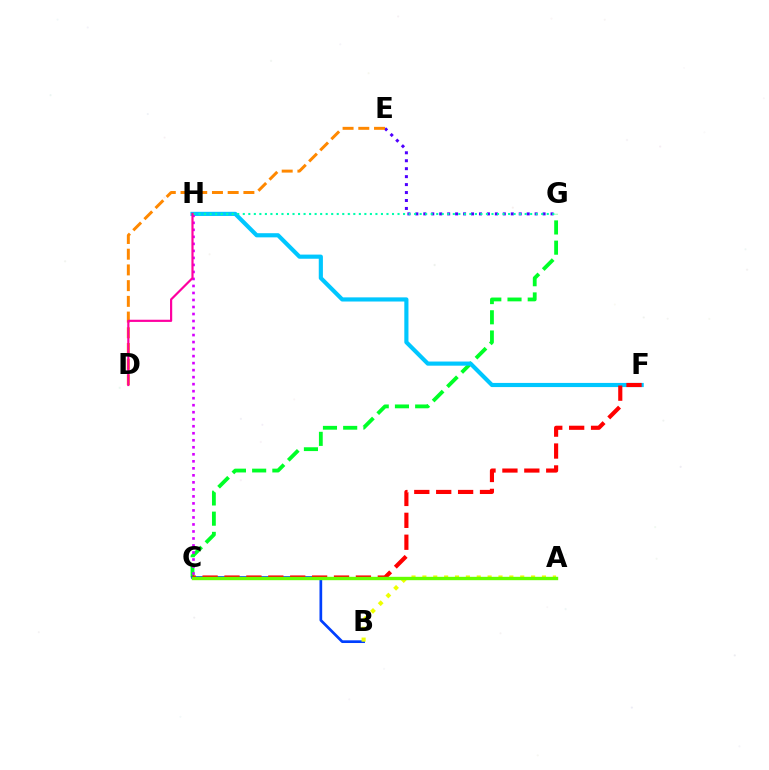{('C', 'G'): [{'color': '#00ff27', 'line_style': 'dashed', 'thickness': 2.75}], ('F', 'H'): [{'color': '#00c7ff', 'line_style': 'solid', 'thickness': 2.99}], ('C', 'H'): [{'color': '#d600ff', 'line_style': 'dotted', 'thickness': 1.91}], ('E', 'G'): [{'color': '#4f00ff', 'line_style': 'dotted', 'thickness': 2.16}], ('B', 'C'): [{'color': '#003fff', 'line_style': 'solid', 'thickness': 1.94}], ('C', 'F'): [{'color': '#ff0000', 'line_style': 'dashed', 'thickness': 2.98}], ('A', 'B'): [{'color': '#eeff00', 'line_style': 'dotted', 'thickness': 2.95}], ('G', 'H'): [{'color': '#00ffaf', 'line_style': 'dotted', 'thickness': 1.5}], ('A', 'C'): [{'color': '#66ff00', 'line_style': 'solid', 'thickness': 2.43}], ('D', 'E'): [{'color': '#ff8800', 'line_style': 'dashed', 'thickness': 2.14}], ('D', 'H'): [{'color': '#ff00a0', 'line_style': 'solid', 'thickness': 1.57}]}